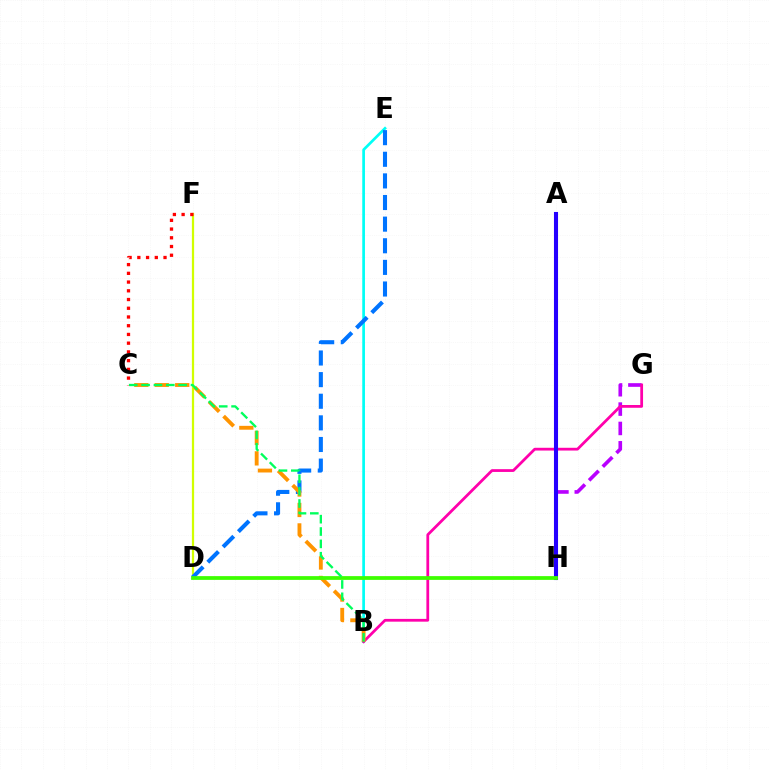{('G', 'H'): [{'color': '#b900ff', 'line_style': 'dashed', 'thickness': 2.63}], ('B', 'E'): [{'color': '#00fff6', 'line_style': 'solid', 'thickness': 1.94}], ('B', 'G'): [{'color': '#ff00ac', 'line_style': 'solid', 'thickness': 2.0}], ('D', 'F'): [{'color': '#d1ff00', 'line_style': 'solid', 'thickness': 1.61}], ('D', 'E'): [{'color': '#0074ff', 'line_style': 'dashed', 'thickness': 2.94}], ('C', 'F'): [{'color': '#ff0000', 'line_style': 'dotted', 'thickness': 2.37}], ('B', 'C'): [{'color': '#ff9400', 'line_style': 'dashed', 'thickness': 2.78}, {'color': '#00ff5c', 'line_style': 'dashed', 'thickness': 1.68}], ('A', 'H'): [{'color': '#2500ff', 'line_style': 'solid', 'thickness': 2.94}], ('D', 'H'): [{'color': '#3dff00', 'line_style': 'solid', 'thickness': 2.71}]}